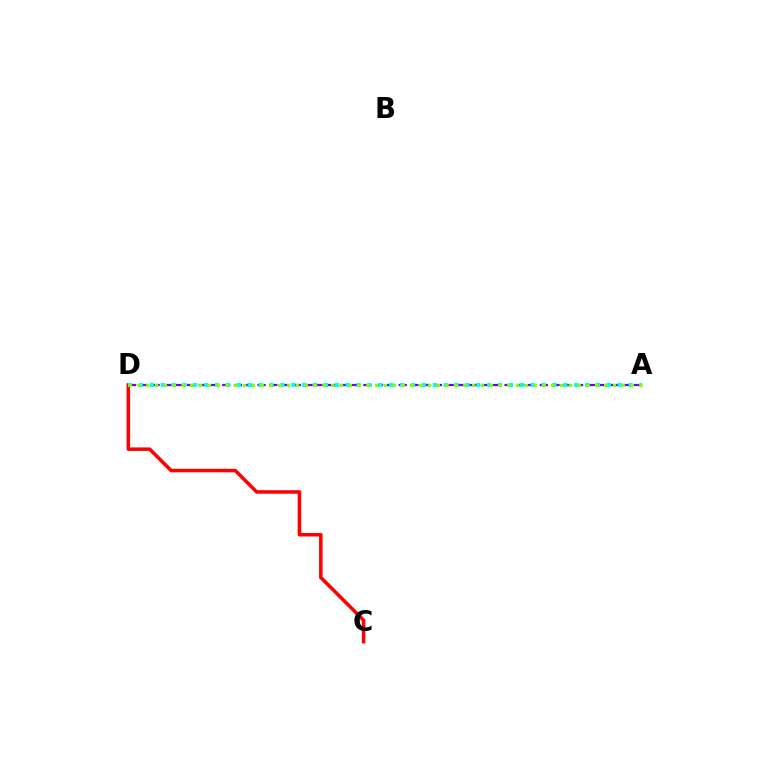{('C', 'D'): [{'color': '#ff0000', 'line_style': 'solid', 'thickness': 2.54}], ('A', 'D'): [{'color': '#7200ff', 'line_style': 'dashed', 'thickness': 1.6}, {'color': '#00fff6', 'line_style': 'dotted', 'thickness': 2.96}, {'color': '#84ff00', 'line_style': 'dotted', 'thickness': 2.39}]}